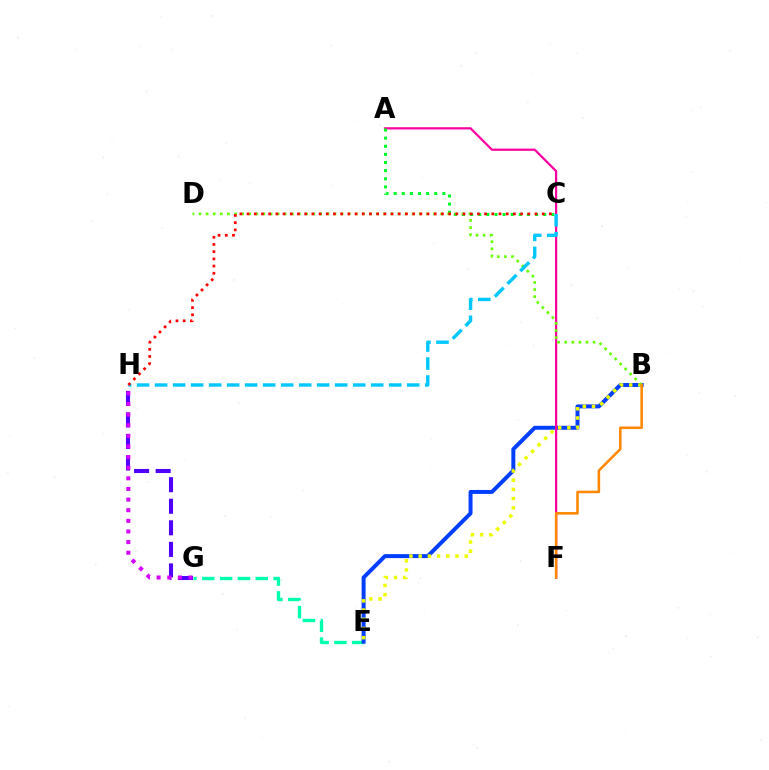{('E', 'G'): [{'color': '#00ffaf', 'line_style': 'dashed', 'thickness': 2.42}], ('G', 'H'): [{'color': '#4f00ff', 'line_style': 'dashed', 'thickness': 2.93}, {'color': '#d600ff', 'line_style': 'dotted', 'thickness': 2.89}], ('B', 'E'): [{'color': '#003fff', 'line_style': 'solid', 'thickness': 2.85}, {'color': '#eeff00', 'line_style': 'dotted', 'thickness': 2.5}], ('A', 'F'): [{'color': '#ff00a0', 'line_style': 'solid', 'thickness': 1.61}], ('A', 'C'): [{'color': '#00ff27', 'line_style': 'dotted', 'thickness': 2.21}], ('B', 'D'): [{'color': '#66ff00', 'line_style': 'dotted', 'thickness': 1.93}], ('C', 'H'): [{'color': '#00c7ff', 'line_style': 'dashed', 'thickness': 2.45}, {'color': '#ff0000', 'line_style': 'dotted', 'thickness': 1.96}], ('B', 'F'): [{'color': '#ff8800', 'line_style': 'solid', 'thickness': 1.84}]}